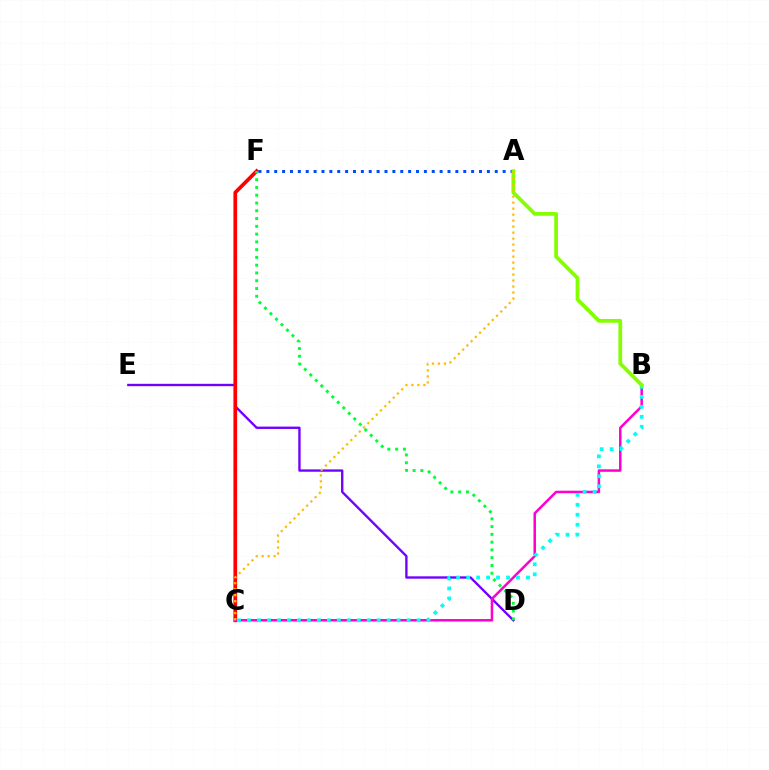{('D', 'E'): [{'color': '#7200ff', 'line_style': 'solid', 'thickness': 1.7}], ('C', 'F'): [{'color': '#ff0000', 'line_style': 'solid', 'thickness': 2.67}], ('B', 'C'): [{'color': '#ff00cf', 'line_style': 'solid', 'thickness': 1.81}, {'color': '#00fff6', 'line_style': 'dotted', 'thickness': 2.71}], ('A', 'F'): [{'color': '#004bff', 'line_style': 'dotted', 'thickness': 2.14}], ('D', 'F'): [{'color': '#00ff39', 'line_style': 'dotted', 'thickness': 2.11}], ('A', 'B'): [{'color': '#84ff00', 'line_style': 'solid', 'thickness': 2.7}], ('A', 'C'): [{'color': '#ffbd00', 'line_style': 'dotted', 'thickness': 1.63}]}